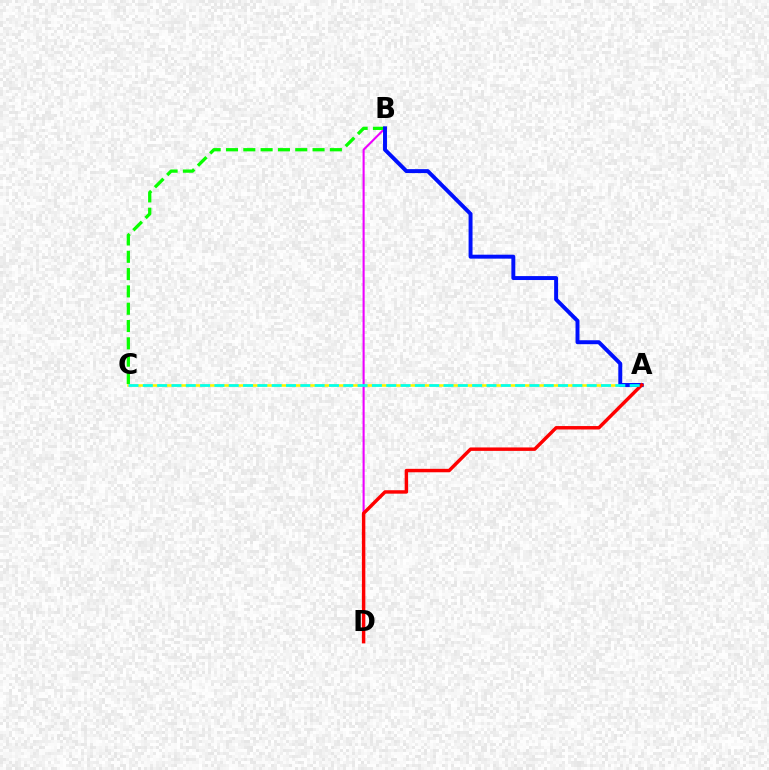{('A', 'C'): [{'color': '#fcf500', 'line_style': 'solid', 'thickness': 1.86}, {'color': '#00fff6', 'line_style': 'dashed', 'thickness': 1.95}], ('B', 'D'): [{'color': '#ee00ff', 'line_style': 'solid', 'thickness': 1.51}], ('B', 'C'): [{'color': '#08ff00', 'line_style': 'dashed', 'thickness': 2.35}], ('A', 'B'): [{'color': '#0010ff', 'line_style': 'solid', 'thickness': 2.84}], ('A', 'D'): [{'color': '#ff0000', 'line_style': 'solid', 'thickness': 2.48}]}